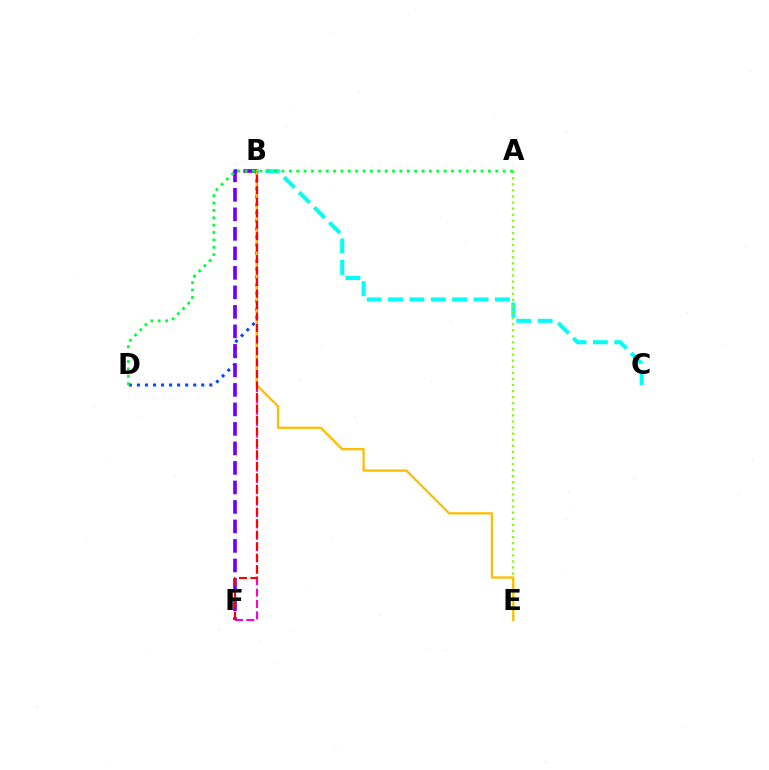{('B', 'C'): [{'color': '#00fff6', 'line_style': 'dashed', 'thickness': 2.9}], ('B', 'F'): [{'color': '#ff00cf', 'line_style': 'dashed', 'thickness': 1.54}, {'color': '#7200ff', 'line_style': 'dashed', 'thickness': 2.65}, {'color': '#ff0000', 'line_style': 'dashed', 'thickness': 1.56}], ('B', 'D'): [{'color': '#004bff', 'line_style': 'dotted', 'thickness': 2.18}], ('A', 'E'): [{'color': '#84ff00', 'line_style': 'dotted', 'thickness': 1.65}], ('B', 'E'): [{'color': '#ffbd00', 'line_style': 'solid', 'thickness': 1.63}], ('A', 'D'): [{'color': '#00ff39', 'line_style': 'dotted', 'thickness': 2.0}]}